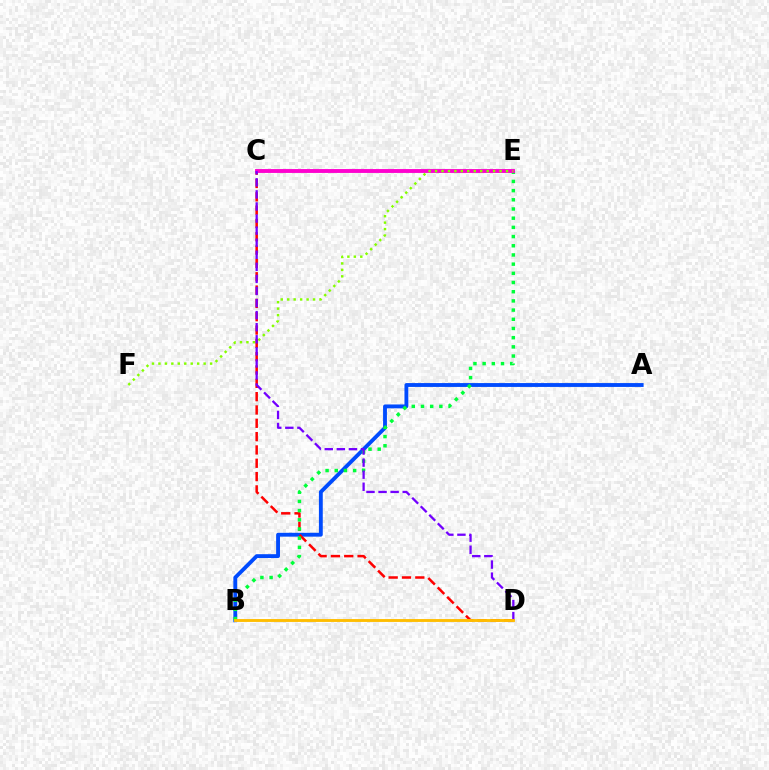{('A', 'B'): [{'color': '#004bff', 'line_style': 'solid', 'thickness': 2.78}], ('C', 'D'): [{'color': '#ff0000', 'line_style': 'dashed', 'thickness': 1.81}, {'color': '#7200ff', 'line_style': 'dashed', 'thickness': 1.64}], ('C', 'E'): [{'color': '#00fff6', 'line_style': 'solid', 'thickness': 1.55}, {'color': '#ff00cf', 'line_style': 'solid', 'thickness': 2.79}], ('B', 'E'): [{'color': '#00ff39', 'line_style': 'dotted', 'thickness': 2.5}], ('E', 'F'): [{'color': '#84ff00', 'line_style': 'dotted', 'thickness': 1.75}], ('B', 'D'): [{'color': '#ffbd00', 'line_style': 'solid', 'thickness': 2.07}]}